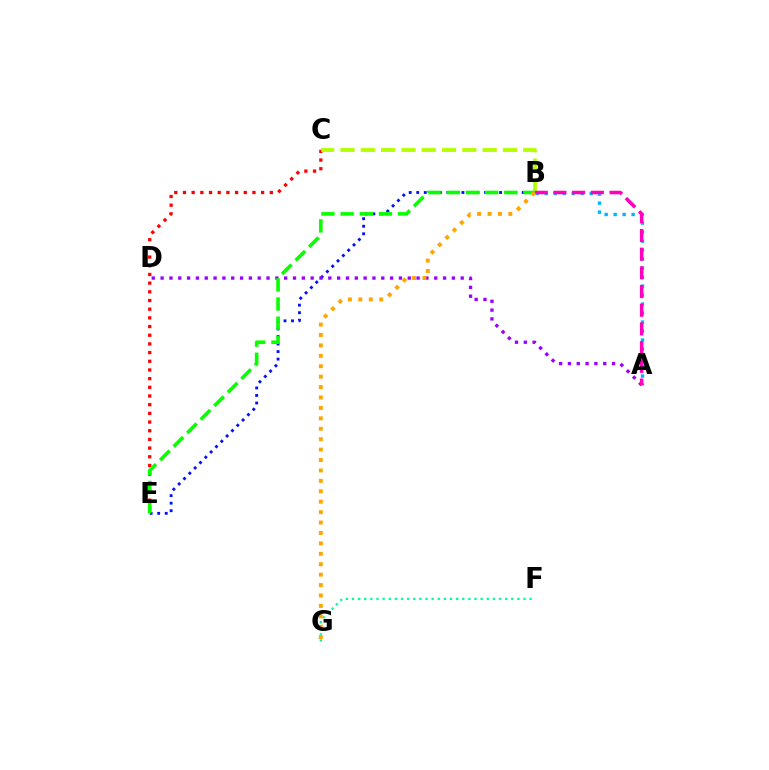{('B', 'E'): [{'color': '#0010ff', 'line_style': 'dotted', 'thickness': 2.05}, {'color': '#08ff00', 'line_style': 'dashed', 'thickness': 2.6}], ('F', 'G'): [{'color': '#00ff9d', 'line_style': 'dotted', 'thickness': 1.66}], ('A', 'B'): [{'color': '#00b5ff', 'line_style': 'dotted', 'thickness': 2.44}, {'color': '#ff00bd', 'line_style': 'dashed', 'thickness': 2.54}], ('C', 'E'): [{'color': '#ff0000', 'line_style': 'dotted', 'thickness': 2.36}], ('B', 'C'): [{'color': '#b3ff00', 'line_style': 'dashed', 'thickness': 2.76}], ('A', 'D'): [{'color': '#9b00ff', 'line_style': 'dotted', 'thickness': 2.4}], ('B', 'G'): [{'color': '#ffa500', 'line_style': 'dotted', 'thickness': 2.83}]}